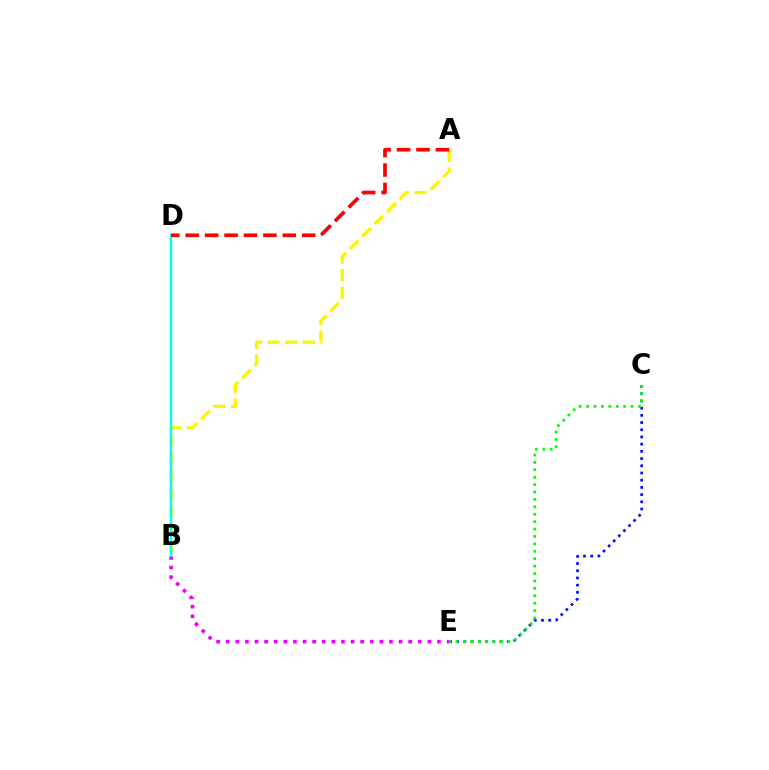{('A', 'B'): [{'color': '#fcf500', 'line_style': 'dashed', 'thickness': 2.39}], ('B', 'E'): [{'color': '#ee00ff', 'line_style': 'dotted', 'thickness': 2.61}], ('C', 'E'): [{'color': '#0010ff', 'line_style': 'dotted', 'thickness': 1.96}, {'color': '#08ff00', 'line_style': 'dotted', 'thickness': 2.01}], ('B', 'D'): [{'color': '#00fff6', 'line_style': 'solid', 'thickness': 1.74}], ('A', 'D'): [{'color': '#ff0000', 'line_style': 'dashed', 'thickness': 2.64}]}